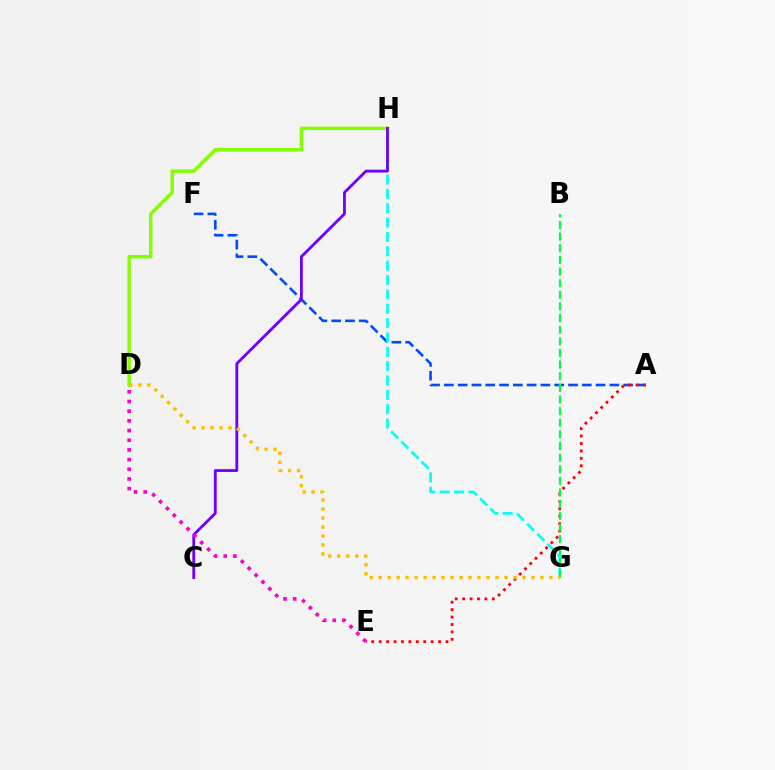{('D', 'H'): [{'color': '#84ff00', 'line_style': 'solid', 'thickness': 2.49}], ('A', 'F'): [{'color': '#004bff', 'line_style': 'dashed', 'thickness': 1.87}], ('A', 'E'): [{'color': '#ff0000', 'line_style': 'dotted', 'thickness': 2.02}], ('G', 'H'): [{'color': '#00fff6', 'line_style': 'dashed', 'thickness': 1.95}], ('C', 'H'): [{'color': '#7200ff', 'line_style': 'solid', 'thickness': 2.04}], ('D', 'E'): [{'color': '#ff00cf', 'line_style': 'dotted', 'thickness': 2.63}], ('B', 'G'): [{'color': '#00ff39', 'line_style': 'dashed', 'thickness': 1.58}], ('D', 'G'): [{'color': '#ffbd00', 'line_style': 'dotted', 'thickness': 2.44}]}